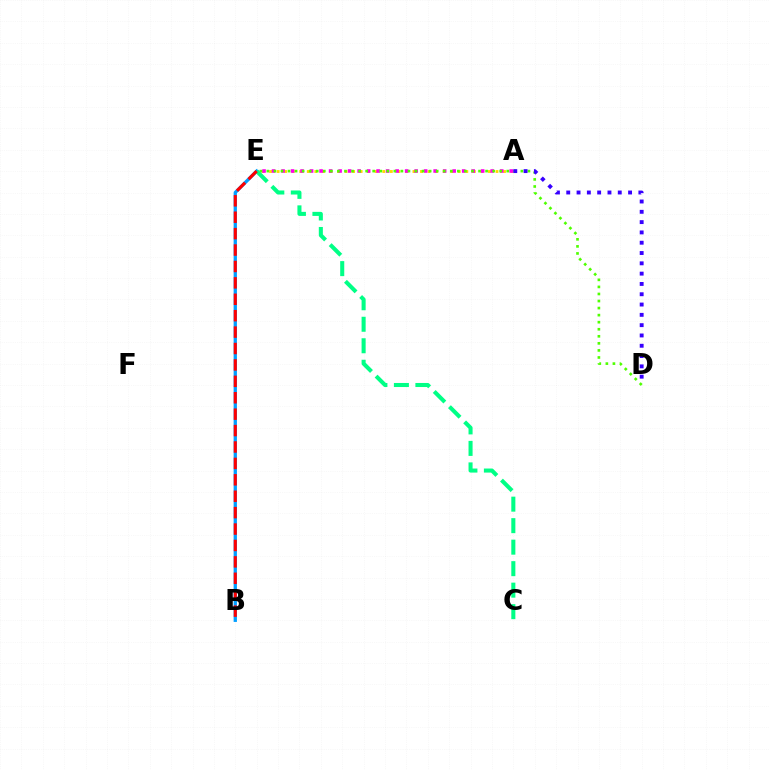{('B', 'E'): [{'color': '#009eff', 'line_style': 'solid', 'thickness': 2.37}, {'color': '#ff0000', 'line_style': 'dashed', 'thickness': 2.23}], ('A', 'E'): [{'color': '#ffd500', 'line_style': 'dotted', 'thickness': 2.05}, {'color': '#ff00ed', 'line_style': 'dotted', 'thickness': 2.58}], ('D', 'E'): [{'color': '#4fff00', 'line_style': 'dotted', 'thickness': 1.92}], ('C', 'E'): [{'color': '#00ff86', 'line_style': 'dashed', 'thickness': 2.92}], ('A', 'D'): [{'color': '#3700ff', 'line_style': 'dotted', 'thickness': 2.8}]}